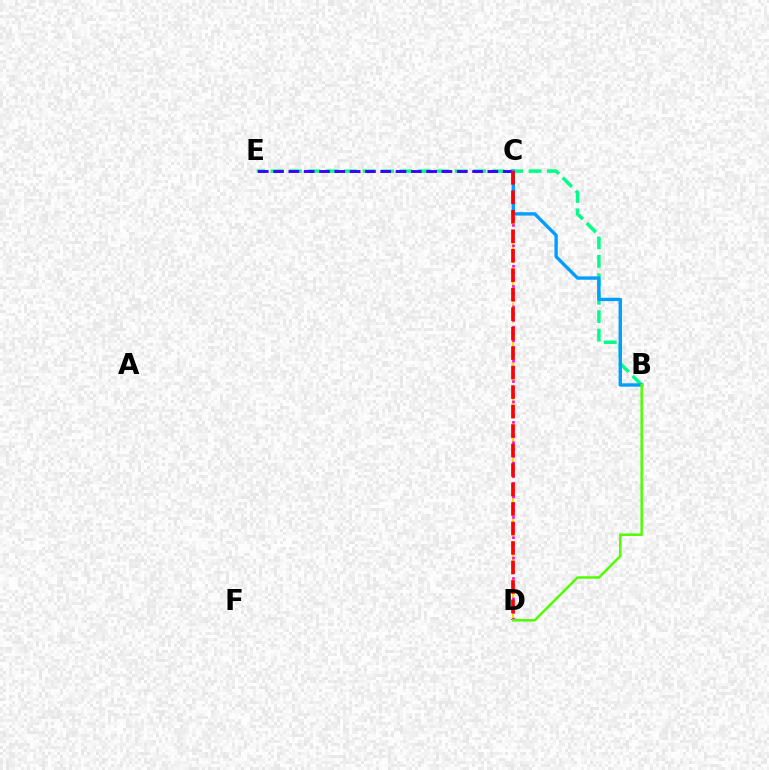{('C', 'D'): [{'color': '#ffd500', 'line_style': 'dashed', 'thickness': 1.62}, {'color': '#ff00ed', 'line_style': 'dotted', 'thickness': 1.84}, {'color': '#ff0000', 'line_style': 'dashed', 'thickness': 2.65}], ('B', 'E'): [{'color': '#00ff86', 'line_style': 'dashed', 'thickness': 2.5}], ('C', 'E'): [{'color': '#3700ff', 'line_style': 'dashed', 'thickness': 2.08}], ('B', 'C'): [{'color': '#009eff', 'line_style': 'solid', 'thickness': 2.42}], ('B', 'D'): [{'color': '#4fff00', 'line_style': 'solid', 'thickness': 1.79}]}